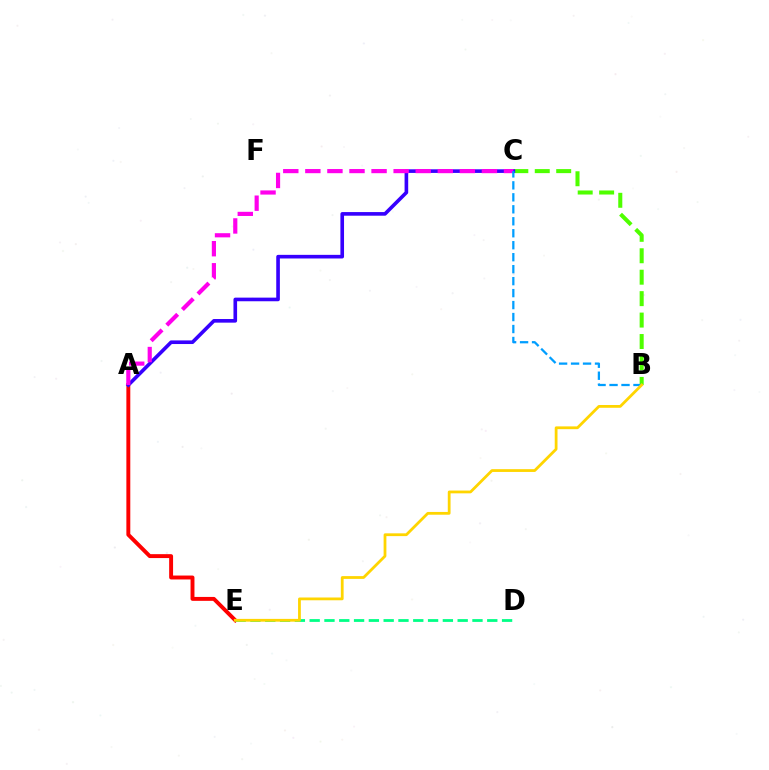{('A', 'E'): [{'color': '#ff0000', 'line_style': 'solid', 'thickness': 2.82}], ('B', 'C'): [{'color': '#4fff00', 'line_style': 'dashed', 'thickness': 2.91}, {'color': '#009eff', 'line_style': 'dashed', 'thickness': 1.63}], ('A', 'C'): [{'color': '#3700ff', 'line_style': 'solid', 'thickness': 2.61}, {'color': '#ff00ed', 'line_style': 'dashed', 'thickness': 3.0}], ('D', 'E'): [{'color': '#00ff86', 'line_style': 'dashed', 'thickness': 2.01}], ('B', 'E'): [{'color': '#ffd500', 'line_style': 'solid', 'thickness': 2.0}]}